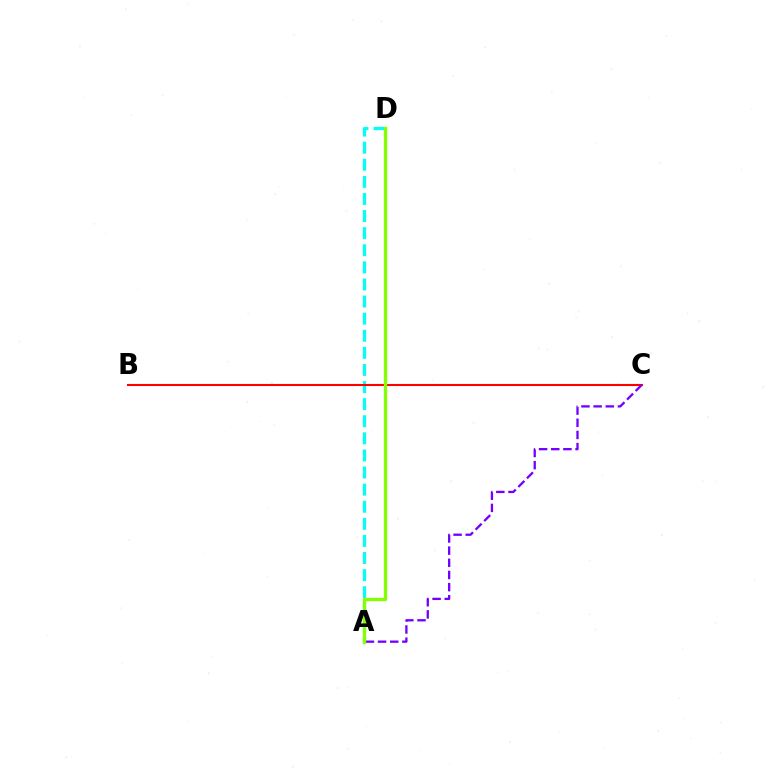{('A', 'D'): [{'color': '#00fff6', 'line_style': 'dashed', 'thickness': 2.32}, {'color': '#84ff00', 'line_style': 'solid', 'thickness': 2.38}], ('B', 'C'): [{'color': '#ff0000', 'line_style': 'solid', 'thickness': 1.5}], ('A', 'C'): [{'color': '#7200ff', 'line_style': 'dashed', 'thickness': 1.65}]}